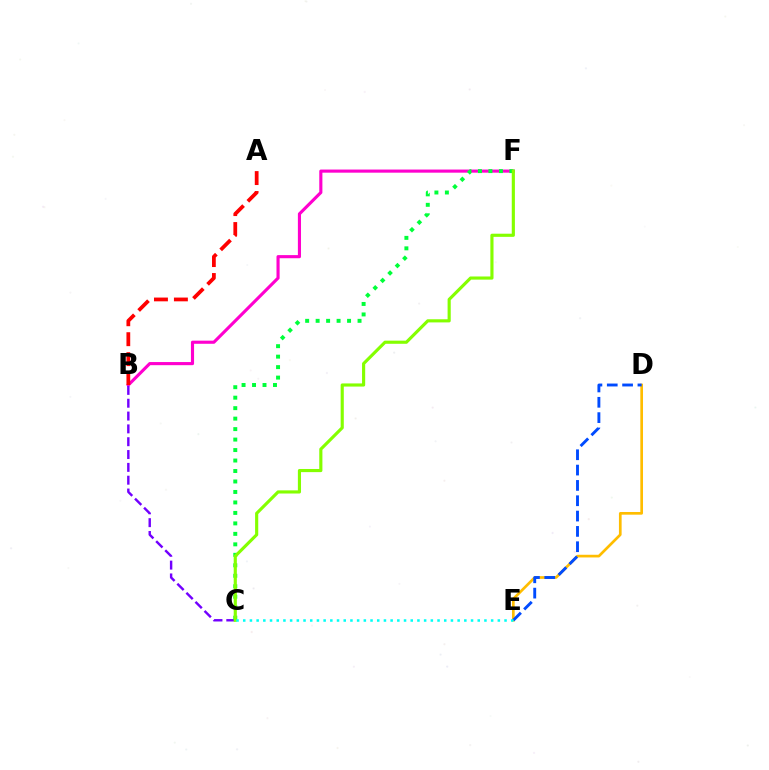{('B', 'F'): [{'color': '#ff00cf', 'line_style': 'solid', 'thickness': 2.25}], ('B', 'C'): [{'color': '#7200ff', 'line_style': 'dashed', 'thickness': 1.74}], ('D', 'E'): [{'color': '#ffbd00', 'line_style': 'solid', 'thickness': 1.93}, {'color': '#004bff', 'line_style': 'dashed', 'thickness': 2.08}], ('C', 'F'): [{'color': '#00ff39', 'line_style': 'dotted', 'thickness': 2.85}, {'color': '#84ff00', 'line_style': 'solid', 'thickness': 2.26}], ('C', 'E'): [{'color': '#00fff6', 'line_style': 'dotted', 'thickness': 1.82}], ('A', 'B'): [{'color': '#ff0000', 'line_style': 'dashed', 'thickness': 2.71}]}